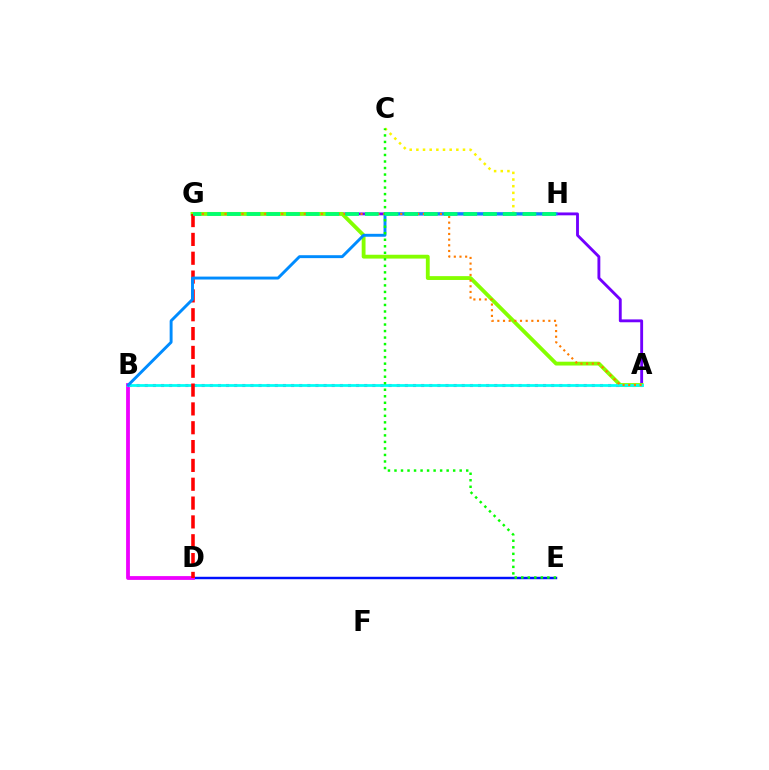{('D', 'E'): [{'color': '#0010ff', 'line_style': 'solid', 'thickness': 1.76}], ('B', 'D'): [{'color': '#ee00ff', 'line_style': 'solid', 'thickness': 2.74}], ('A', 'G'): [{'color': '#7200ff', 'line_style': 'solid', 'thickness': 2.06}, {'color': '#84ff00', 'line_style': 'solid', 'thickness': 2.76}, {'color': '#ff7c00', 'line_style': 'dotted', 'thickness': 1.54}], ('A', 'B'): [{'color': '#ff0094', 'line_style': 'dotted', 'thickness': 2.21}, {'color': '#00fff6', 'line_style': 'solid', 'thickness': 1.98}], ('C', 'H'): [{'color': '#fcf500', 'line_style': 'dotted', 'thickness': 1.81}], ('D', 'G'): [{'color': '#ff0000', 'line_style': 'dashed', 'thickness': 2.56}], ('B', 'H'): [{'color': '#008cff', 'line_style': 'solid', 'thickness': 2.1}], ('C', 'E'): [{'color': '#08ff00', 'line_style': 'dotted', 'thickness': 1.77}], ('G', 'H'): [{'color': '#00ff74', 'line_style': 'dashed', 'thickness': 2.68}]}